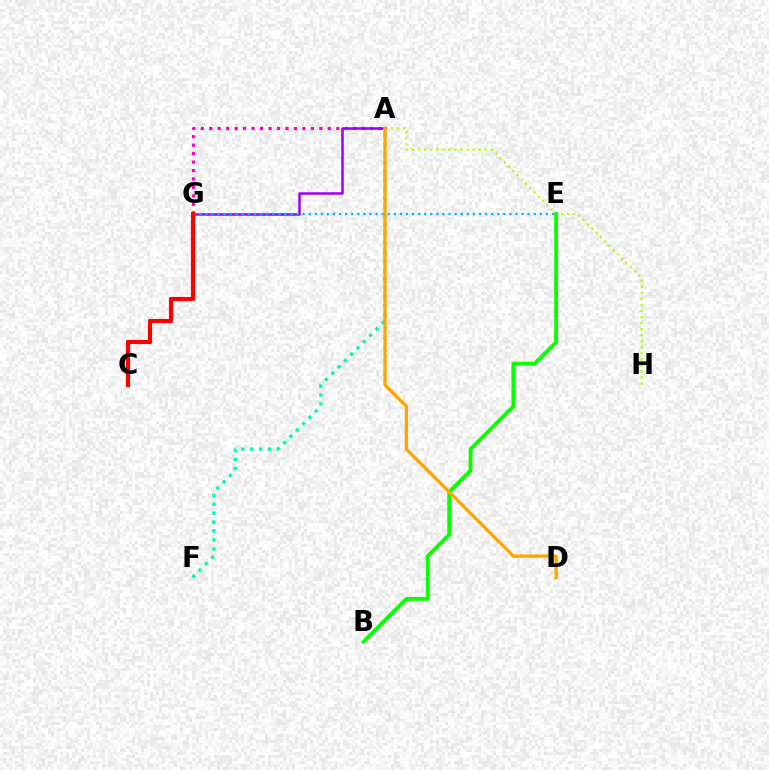{('A', 'G'): [{'color': '#ff00bd', 'line_style': 'dotted', 'thickness': 2.3}, {'color': '#9b00ff', 'line_style': 'solid', 'thickness': 1.8}], ('C', 'G'): [{'color': '#0010ff', 'line_style': 'dotted', 'thickness': 2.91}, {'color': '#ff0000', 'line_style': 'solid', 'thickness': 2.98}], ('A', 'H'): [{'color': '#b3ff00', 'line_style': 'dotted', 'thickness': 1.64}], ('E', 'G'): [{'color': '#00b5ff', 'line_style': 'dotted', 'thickness': 1.65}], ('A', 'F'): [{'color': '#00ff9d', 'line_style': 'dotted', 'thickness': 2.43}], ('B', 'E'): [{'color': '#08ff00', 'line_style': 'solid', 'thickness': 2.74}], ('A', 'D'): [{'color': '#ffa500', 'line_style': 'solid', 'thickness': 2.37}]}